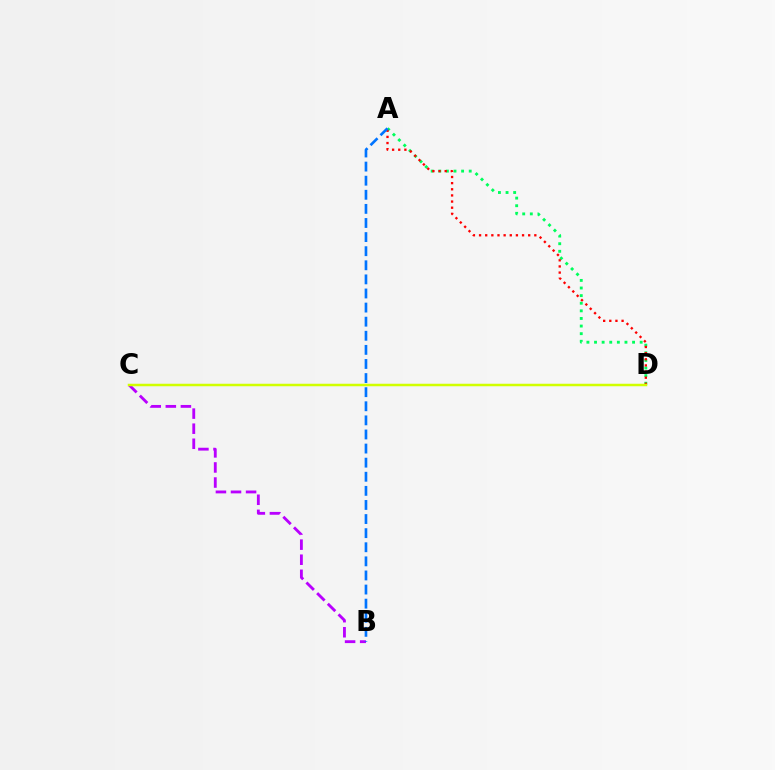{('A', 'D'): [{'color': '#00ff5c', 'line_style': 'dotted', 'thickness': 2.07}, {'color': '#ff0000', 'line_style': 'dotted', 'thickness': 1.67}], ('B', 'C'): [{'color': '#b900ff', 'line_style': 'dashed', 'thickness': 2.05}], ('A', 'B'): [{'color': '#0074ff', 'line_style': 'dashed', 'thickness': 1.92}], ('C', 'D'): [{'color': '#d1ff00', 'line_style': 'solid', 'thickness': 1.8}]}